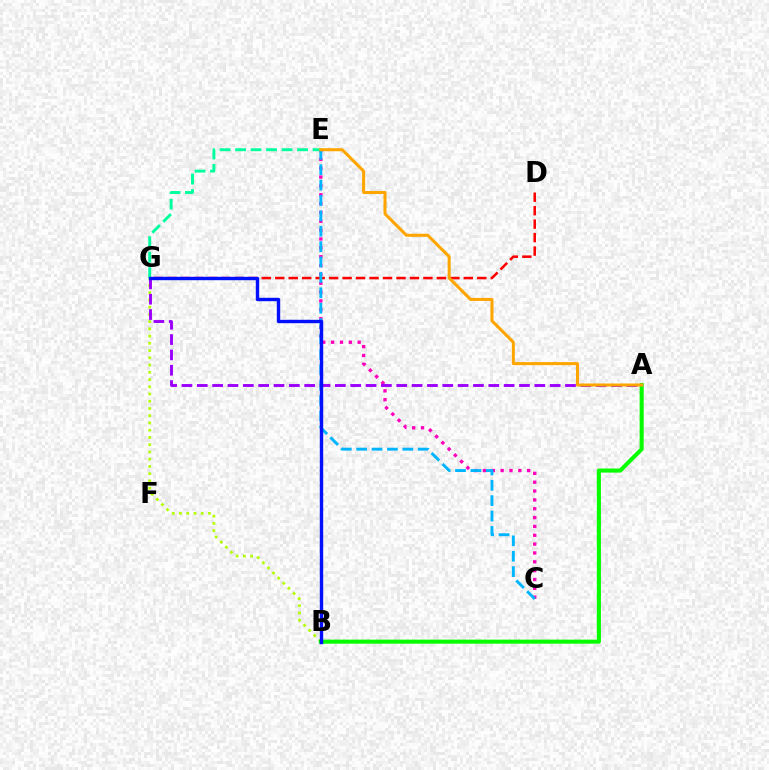{('B', 'G'): [{'color': '#b3ff00', 'line_style': 'dotted', 'thickness': 1.97}, {'color': '#0010ff', 'line_style': 'solid', 'thickness': 2.44}], ('C', 'E'): [{'color': '#ff00bd', 'line_style': 'dotted', 'thickness': 2.4}, {'color': '#00b5ff', 'line_style': 'dashed', 'thickness': 2.09}], ('D', 'G'): [{'color': '#ff0000', 'line_style': 'dashed', 'thickness': 1.83}], ('A', 'B'): [{'color': '#08ff00', 'line_style': 'solid', 'thickness': 2.94}], ('E', 'G'): [{'color': '#00ff9d', 'line_style': 'dashed', 'thickness': 2.1}], ('A', 'G'): [{'color': '#9b00ff', 'line_style': 'dashed', 'thickness': 2.08}], ('A', 'E'): [{'color': '#ffa500', 'line_style': 'solid', 'thickness': 2.18}]}